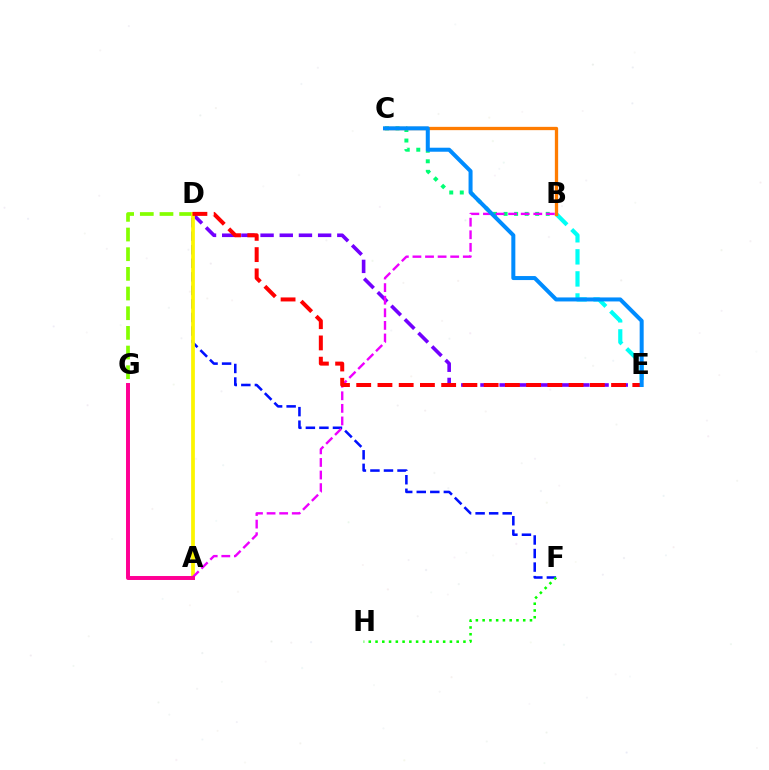{('D', 'E'): [{'color': '#7200ff', 'line_style': 'dashed', 'thickness': 2.61}, {'color': '#ff0000', 'line_style': 'dashed', 'thickness': 2.89}], ('B', 'E'): [{'color': '#00fff6', 'line_style': 'dashed', 'thickness': 3.0}], ('B', 'C'): [{'color': '#00ff74', 'line_style': 'dotted', 'thickness': 2.86}, {'color': '#ff7c00', 'line_style': 'solid', 'thickness': 2.37}], ('D', 'F'): [{'color': '#0010ff', 'line_style': 'dashed', 'thickness': 1.84}], ('D', 'G'): [{'color': '#84ff00', 'line_style': 'dashed', 'thickness': 2.67}], ('F', 'H'): [{'color': '#08ff00', 'line_style': 'dotted', 'thickness': 1.84}], ('A', 'D'): [{'color': '#fcf500', 'line_style': 'solid', 'thickness': 2.69}], ('A', 'B'): [{'color': '#ee00ff', 'line_style': 'dashed', 'thickness': 1.71}], ('A', 'G'): [{'color': '#ff0094', 'line_style': 'solid', 'thickness': 2.85}], ('C', 'E'): [{'color': '#008cff', 'line_style': 'solid', 'thickness': 2.89}]}